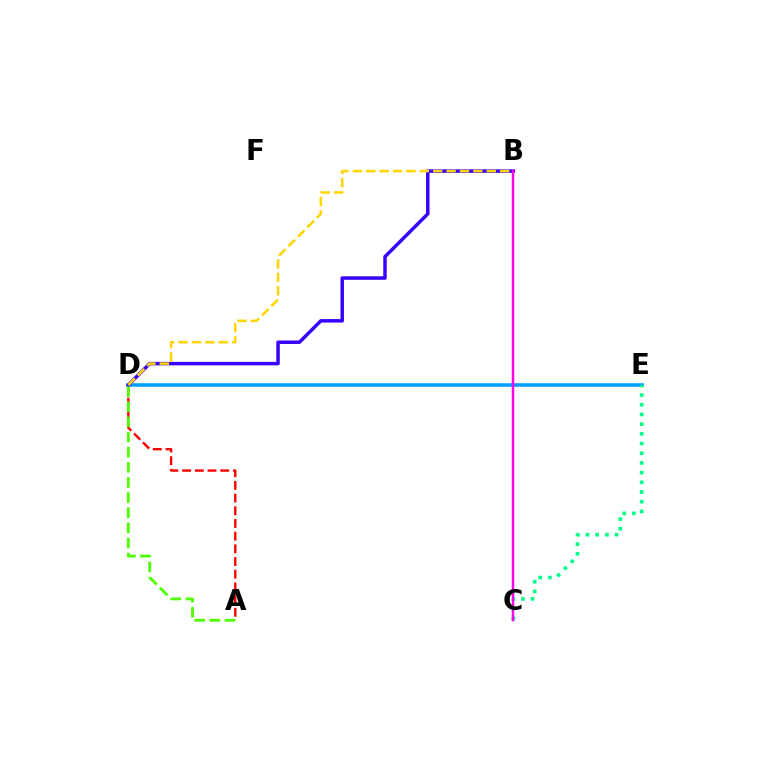{('D', 'E'): [{'color': '#009eff', 'line_style': 'solid', 'thickness': 2.57}], ('A', 'D'): [{'color': '#ff0000', 'line_style': 'dashed', 'thickness': 1.72}, {'color': '#4fff00', 'line_style': 'dashed', 'thickness': 2.06}], ('B', 'D'): [{'color': '#3700ff', 'line_style': 'solid', 'thickness': 2.5}, {'color': '#ffd500', 'line_style': 'dashed', 'thickness': 1.82}], ('C', 'E'): [{'color': '#00ff86', 'line_style': 'dotted', 'thickness': 2.63}], ('B', 'C'): [{'color': '#ff00ed', 'line_style': 'solid', 'thickness': 1.78}]}